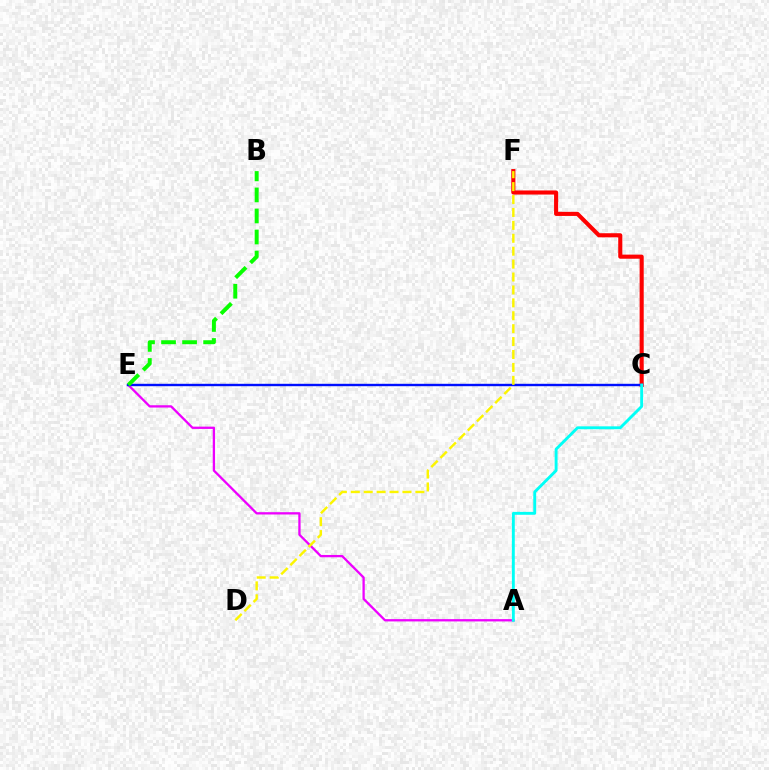{('A', 'E'): [{'color': '#ee00ff', 'line_style': 'solid', 'thickness': 1.65}], ('C', 'F'): [{'color': '#ff0000', 'line_style': 'solid', 'thickness': 2.95}], ('C', 'E'): [{'color': '#0010ff', 'line_style': 'solid', 'thickness': 1.73}], ('D', 'F'): [{'color': '#fcf500', 'line_style': 'dashed', 'thickness': 1.75}], ('B', 'E'): [{'color': '#08ff00', 'line_style': 'dashed', 'thickness': 2.86}], ('A', 'C'): [{'color': '#00fff6', 'line_style': 'solid', 'thickness': 2.08}]}